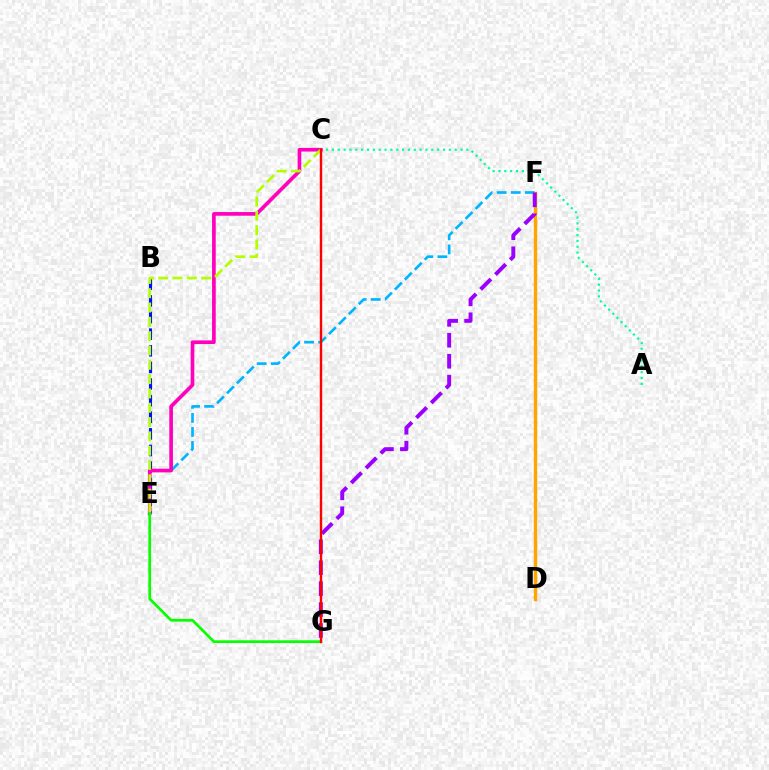{('E', 'F'): [{'color': '#00b5ff', 'line_style': 'dashed', 'thickness': 1.91}], ('B', 'E'): [{'color': '#0010ff', 'line_style': 'dashed', 'thickness': 2.26}], ('A', 'C'): [{'color': '#00ff9d', 'line_style': 'dotted', 'thickness': 1.59}], ('C', 'E'): [{'color': '#ff00bd', 'line_style': 'solid', 'thickness': 2.64}, {'color': '#b3ff00', 'line_style': 'dashed', 'thickness': 1.94}], ('D', 'F'): [{'color': '#ffa500', 'line_style': 'solid', 'thickness': 2.45}], ('F', 'G'): [{'color': '#9b00ff', 'line_style': 'dashed', 'thickness': 2.84}], ('E', 'G'): [{'color': '#08ff00', 'line_style': 'solid', 'thickness': 1.96}], ('C', 'G'): [{'color': '#ff0000', 'line_style': 'solid', 'thickness': 1.74}]}